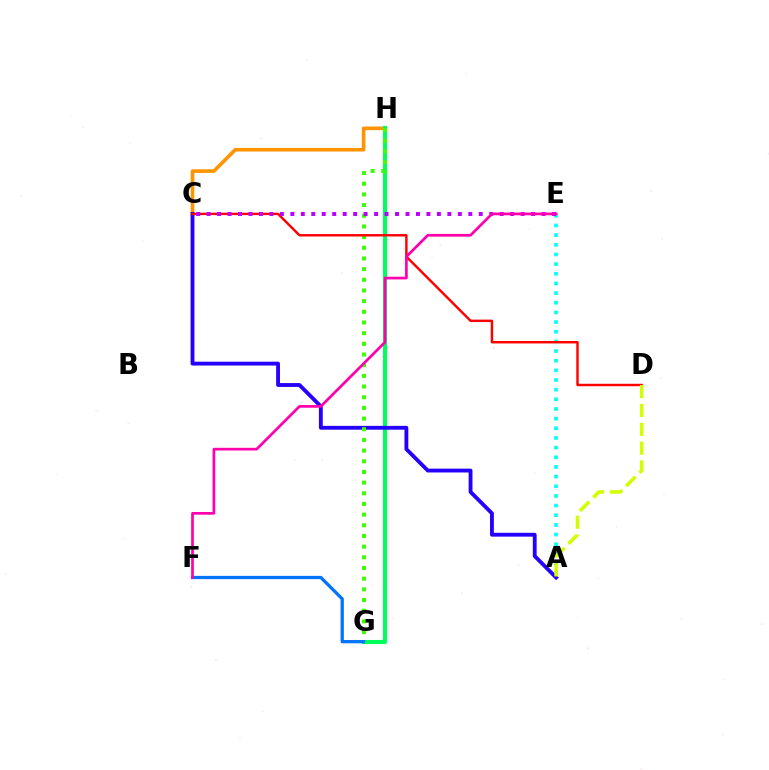{('C', 'H'): [{'color': '#ff9400', 'line_style': 'solid', 'thickness': 2.6}], ('G', 'H'): [{'color': '#00ff5c', 'line_style': 'solid', 'thickness': 2.96}, {'color': '#3dff00', 'line_style': 'dotted', 'thickness': 2.9}], ('A', 'E'): [{'color': '#00fff6', 'line_style': 'dotted', 'thickness': 2.62}], ('A', 'C'): [{'color': '#2500ff', 'line_style': 'solid', 'thickness': 2.77}], ('C', 'D'): [{'color': '#ff0000', 'line_style': 'solid', 'thickness': 1.75}], ('C', 'E'): [{'color': '#b900ff', 'line_style': 'dotted', 'thickness': 2.84}], ('A', 'D'): [{'color': '#d1ff00', 'line_style': 'dashed', 'thickness': 2.56}], ('F', 'G'): [{'color': '#0074ff', 'line_style': 'solid', 'thickness': 2.35}], ('E', 'F'): [{'color': '#ff00ac', 'line_style': 'solid', 'thickness': 1.95}]}